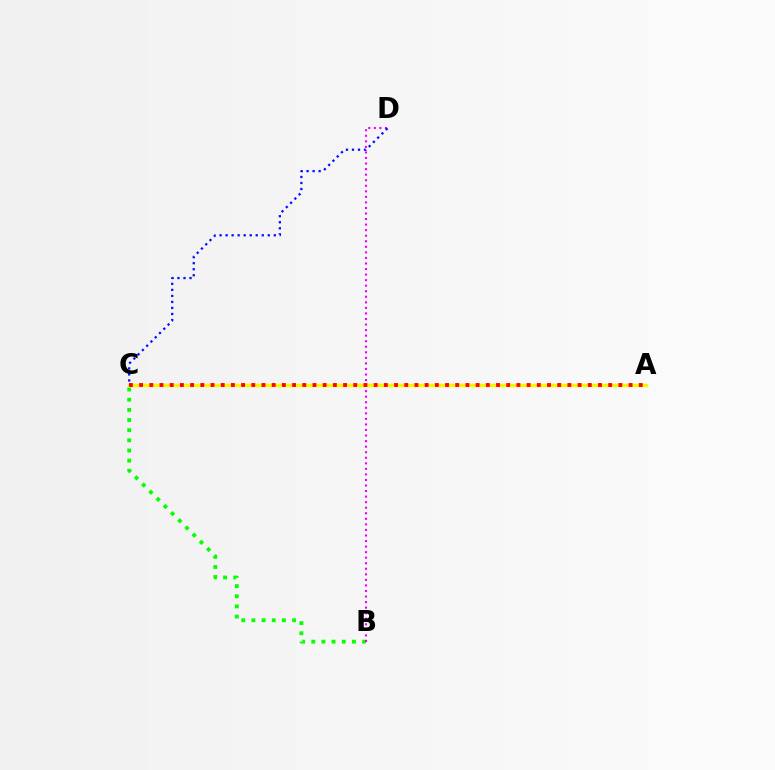{('A', 'C'): [{'color': '#00fff6', 'line_style': 'dashed', 'thickness': 1.54}, {'color': '#fcf500', 'line_style': 'solid', 'thickness': 2.42}, {'color': '#ff0000', 'line_style': 'dotted', 'thickness': 2.77}], ('B', 'C'): [{'color': '#08ff00', 'line_style': 'dotted', 'thickness': 2.76}], ('B', 'D'): [{'color': '#ee00ff', 'line_style': 'dotted', 'thickness': 1.51}], ('C', 'D'): [{'color': '#0010ff', 'line_style': 'dotted', 'thickness': 1.64}]}